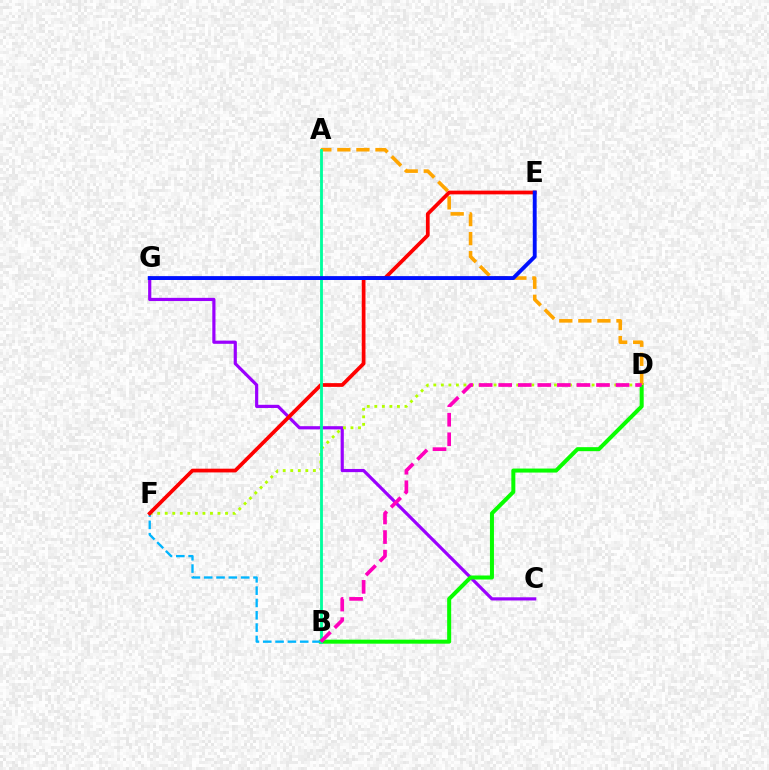{('C', 'G'): [{'color': '#9b00ff', 'line_style': 'solid', 'thickness': 2.29}], ('D', 'F'): [{'color': '#b3ff00', 'line_style': 'dotted', 'thickness': 2.05}], ('B', 'D'): [{'color': '#08ff00', 'line_style': 'solid', 'thickness': 2.89}, {'color': '#ff00bd', 'line_style': 'dashed', 'thickness': 2.66}], ('A', 'D'): [{'color': '#ffa500', 'line_style': 'dashed', 'thickness': 2.59}], ('B', 'F'): [{'color': '#00b5ff', 'line_style': 'dashed', 'thickness': 1.67}], ('E', 'F'): [{'color': '#ff0000', 'line_style': 'solid', 'thickness': 2.69}], ('A', 'B'): [{'color': '#00ff9d', 'line_style': 'solid', 'thickness': 2.04}], ('E', 'G'): [{'color': '#0010ff', 'line_style': 'solid', 'thickness': 2.79}]}